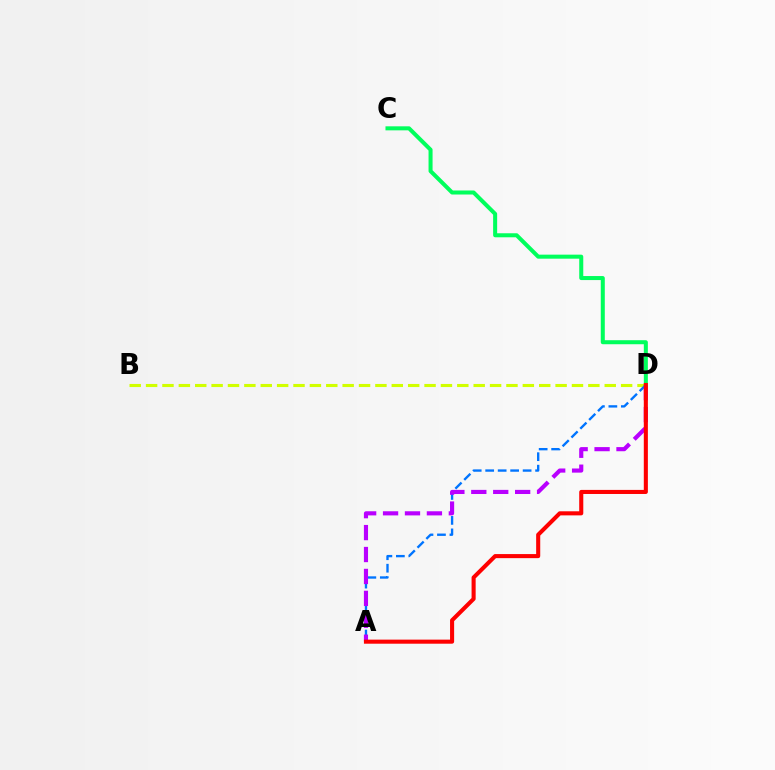{('B', 'D'): [{'color': '#d1ff00', 'line_style': 'dashed', 'thickness': 2.23}], ('A', 'D'): [{'color': '#0074ff', 'line_style': 'dashed', 'thickness': 1.7}, {'color': '#b900ff', 'line_style': 'dashed', 'thickness': 2.98}, {'color': '#ff0000', 'line_style': 'solid', 'thickness': 2.93}], ('C', 'D'): [{'color': '#00ff5c', 'line_style': 'solid', 'thickness': 2.9}]}